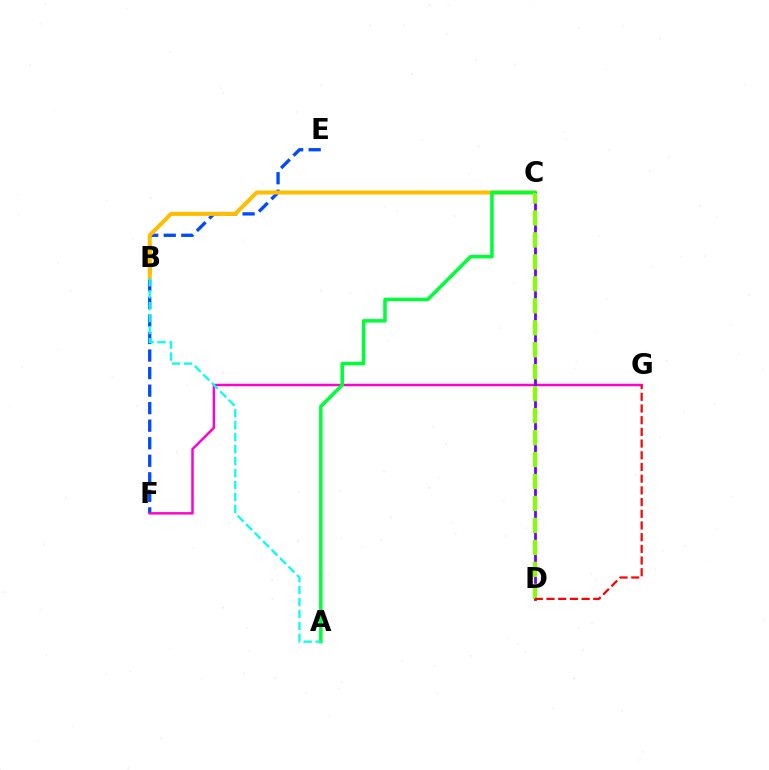{('E', 'F'): [{'color': '#004bff', 'line_style': 'dashed', 'thickness': 2.38}], ('F', 'G'): [{'color': '#ff00cf', 'line_style': 'solid', 'thickness': 1.77}], ('B', 'C'): [{'color': '#ffbd00', 'line_style': 'solid', 'thickness': 2.89}], ('C', 'D'): [{'color': '#7200ff', 'line_style': 'solid', 'thickness': 2.01}, {'color': '#84ff00', 'line_style': 'dashed', 'thickness': 2.98}], ('A', 'C'): [{'color': '#00ff39', 'line_style': 'solid', 'thickness': 2.54}], ('A', 'B'): [{'color': '#00fff6', 'line_style': 'dashed', 'thickness': 1.63}], ('D', 'G'): [{'color': '#ff0000', 'line_style': 'dashed', 'thickness': 1.59}]}